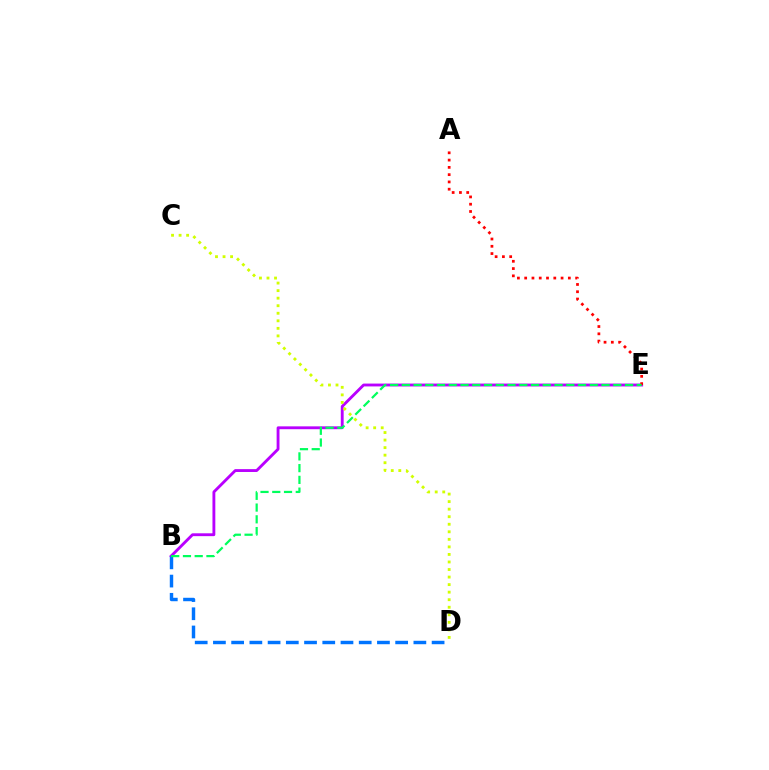{('B', 'E'): [{'color': '#b900ff', 'line_style': 'solid', 'thickness': 2.05}, {'color': '#00ff5c', 'line_style': 'dashed', 'thickness': 1.6}], ('B', 'D'): [{'color': '#0074ff', 'line_style': 'dashed', 'thickness': 2.48}], ('A', 'E'): [{'color': '#ff0000', 'line_style': 'dotted', 'thickness': 1.98}], ('C', 'D'): [{'color': '#d1ff00', 'line_style': 'dotted', 'thickness': 2.05}]}